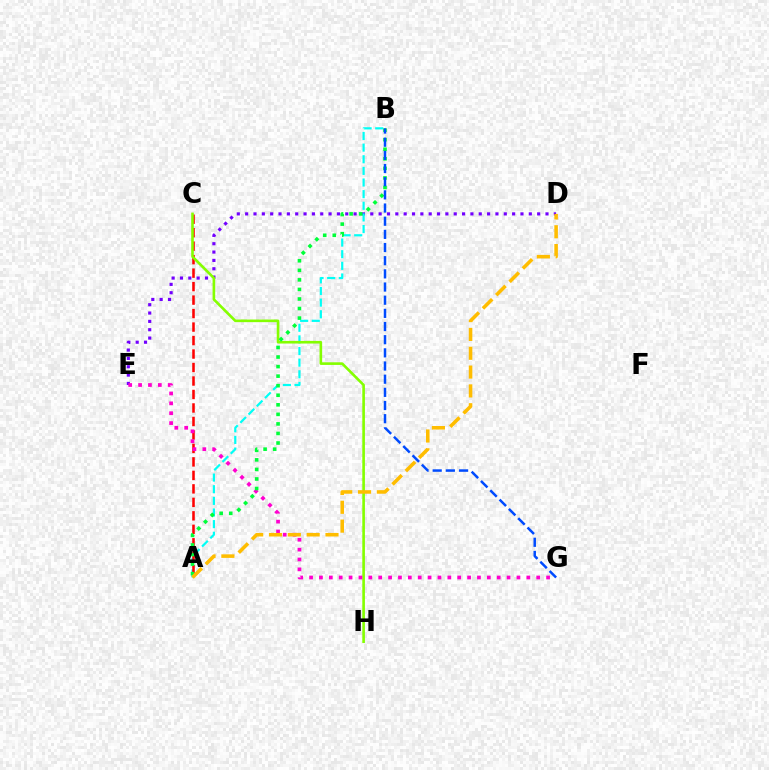{('D', 'E'): [{'color': '#7200ff', 'line_style': 'dotted', 'thickness': 2.27}], ('A', 'B'): [{'color': '#00fff6', 'line_style': 'dashed', 'thickness': 1.58}, {'color': '#00ff39', 'line_style': 'dotted', 'thickness': 2.6}], ('A', 'C'): [{'color': '#ff0000', 'line_style': 'dashed', 'thickness': 1.83}], ('C', 'H'): [{'color': '#84ff00', 'line_style': 'solid', 'thickness': 1.89}], ('E', 'G'): [{'color': '#ff00cf', 'line_style': 'dotted', 'thickness': 2.68}], ('B', 'G'): [{'color': '#004bff', 'line_style': 'dashed', 'thickness': 1.79}], ('A', 'D'): [{'color': '#ffbd00', 'line_style': 'dashed', 'thickness': 2.56}]}